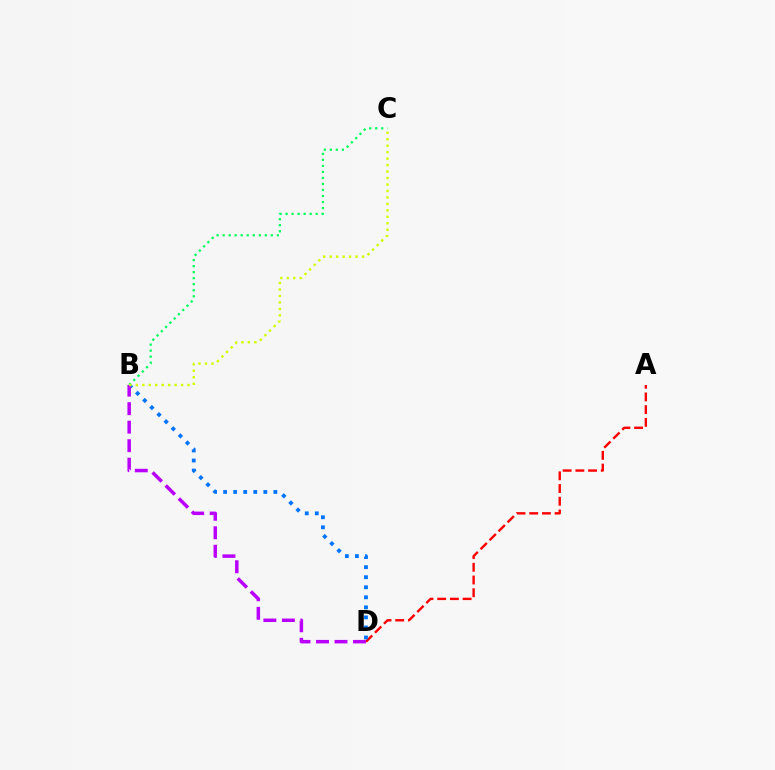{('A', 'D'): [{'color': '#ff0000', 'line_style': 'dashed', 'thickness': 1.73}], ('B', 'D'): [{'color': '#0074ff', 'line_style': 'dotted', 'thickness': 2.73}, {'color': '#b900ff', 'line_style': 'dashed', 'thickness': 2.51}], ('B', 'C'): [{'color': '#00ff5c', 'line_style': 'dotted', 'thickness': 1.64}, {'color': '#d1ff00', 'line_style': 'dotted', 'thickness': 1.76}]}